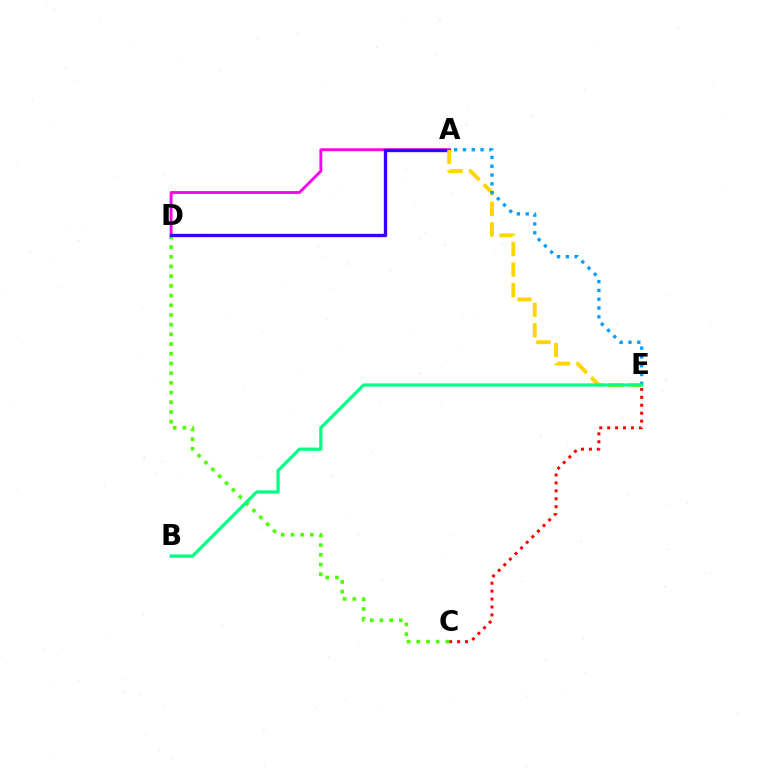{('C', 'E'): [{'color': '#ff0000', 'line_style': 'dotted', 'thickness': 2.15}], ('A', 'D'): [{'color': '#ff00ed', 'line_style': 'solid', 'thickness': 2.06}, {'color': '#3700ff', 'line_style': 'solid', 'thickness': 2.42}], ('C', 'D'): [{'color': '#4fff00', 'line_style': 'dotted', 'thickness': 2.64}], ('A', 'E'): [{'color': '#ffd500', 'line_style': 'dashed', 'thickness': 2.79}, {'color': '#009eff', 'line_style': 'dotted', 'thickness': 2.39}], ('B', 'E'): [{'color': '#00ff86', 'line_style': 'solid', 'thickness': 2.33}]}